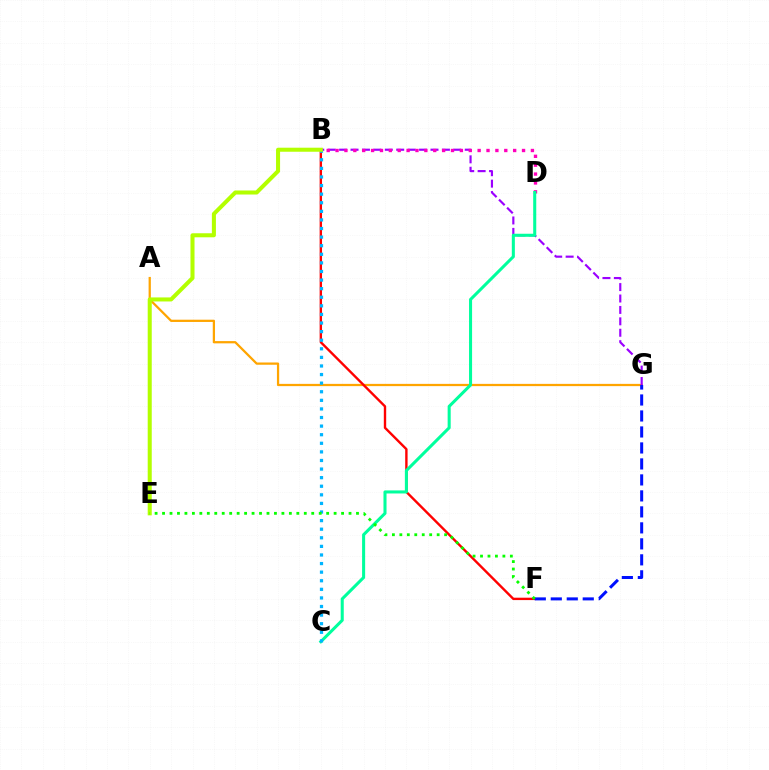{('A', 'G'): [{'color': '#ffa500', 'line_style': 'solid', 'thickness': 1.62}], ('B', 'G'): [{'color': '#9b00ff', 'line_style': 'dashed', 'thickness': 1.55}], ('B', 'F'): [{'color': '#ff0000', 'line_style': 'solid', 'thickness': 1.72}], ('F', 'G'): [{'color': '#0010ff', 'line_style': 'dashed', 'thickness': 2.17}], ('B', 'D'): [{'color': '#ff00bd', 'line_style': 'dotted', 'thickness': 2.41}], ('C', 'D'): [{'color': '#00ff9d', 'line_style': 'solid', 'thickness': 2.2}], ('B', 'C'): [{'color': '#00b5ff', 'line_style': 'dotted', 'thickness': 2.33}], ('B', 'E'): [{'color': '#b3ff00', 'line_style': 'solid', 'thickness': 2.91}], ('E', 'F'): [{'color': '#08ff00', 'line_style': 'dotted', 'thickness': 2.03}]}